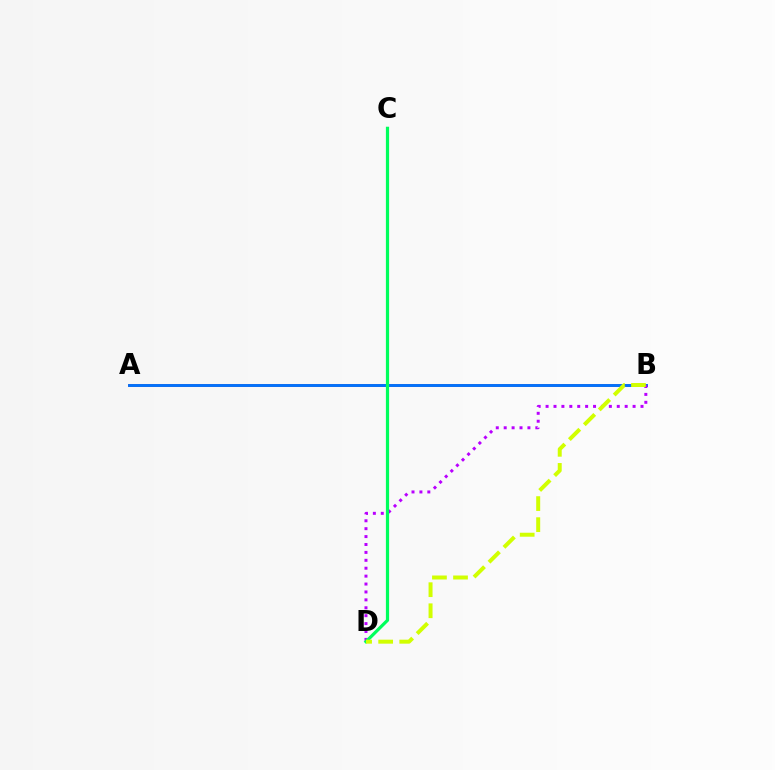{('A', 'B'): [{'color': '#ff0000', 'line_style': 'solid', 'thickness': 1.91}, {'color': '#0074ff', 'line_style': 'solid', 'thickness': 2.06}], ('B', 'D'): [{'color': '#b900ff', 'line_style': 'dotted', 'thickness': 2.15}, {'color': '#d1ff00', 'line_style': 'dashed', 'thickness': 2.86}], ('C', 'D'): [{'color': '#00ff5c', 'line_style': 'solid', 'thickness': 2.3}]}